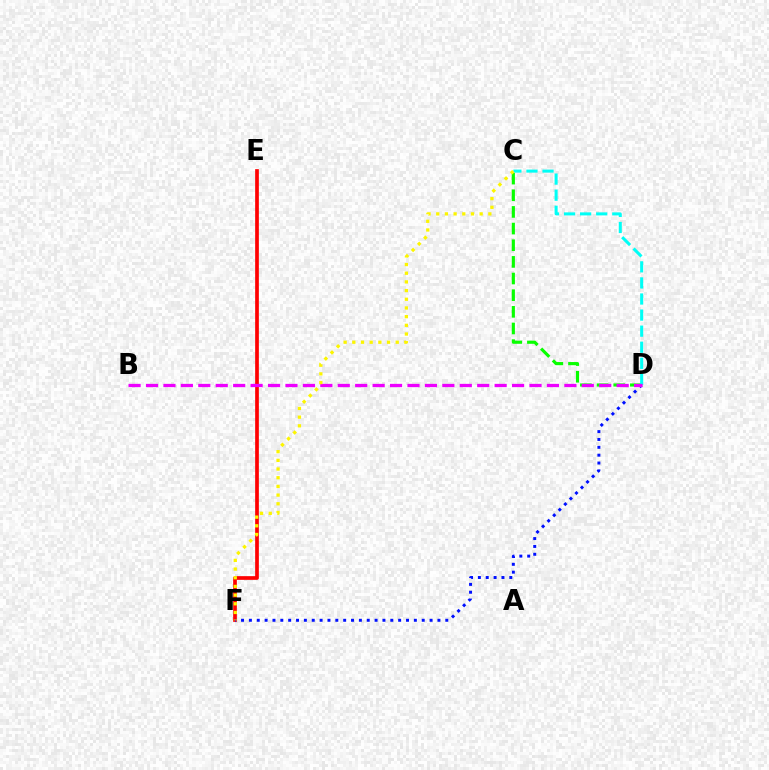{('C', 'D'): [{'color': '#08ff00', 'line_style': 'dashed', 'thickness': 2.26}, {'color': '#00fff6', 'line_style': 'dashed', 'thickness': 2.18}], ('E', 'F'): [{'color': '#ff0000', 'line_style': 'solid', 'thickness': 2.66}], ('D', 'F'): [{'color': '#0010ff', 'line_style': 'dotted', 'thickness': 2.13}], ('B', 'D'): [{'color': '#ee00ff', 'line_style': 'dashed', 'thickness': 2.37}], ('C', 'F'): [{'color': '#fcf500', 'line_style': 'dotted', 'thickness': 2.36}]}